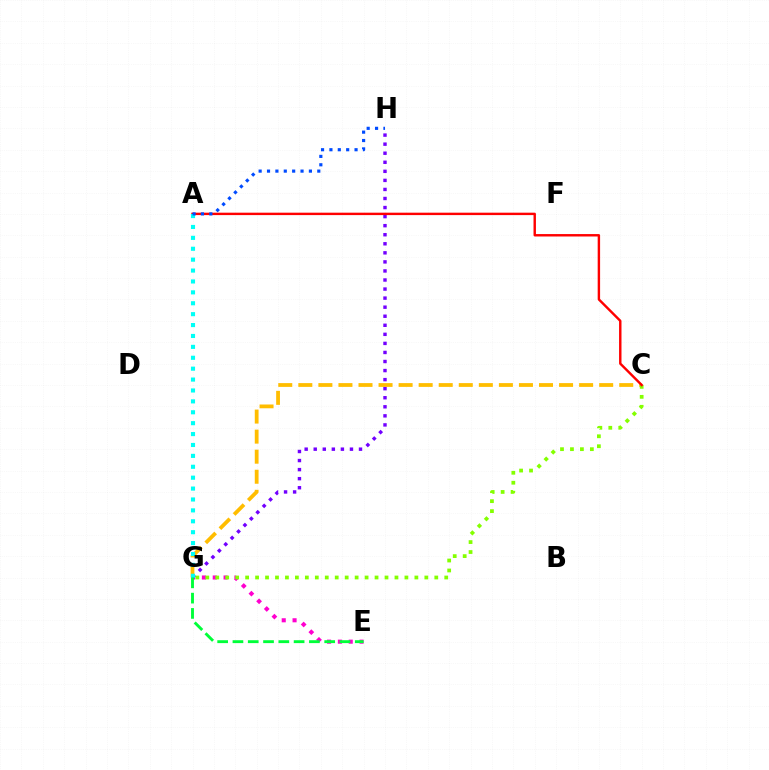{('E', 'G'): [{'color': '#ff00cf', 'line_style': 'dotted', 'thickness': 2.94}, {'color': '#00ff39', 'line_style': 'dashed', 'thickness': 2.08}], ('C', 'G'): [{'color': '#ffbd00', 'line_style': 'dashed', 'thickness': 2.72}, {'color': '#84ff00', 'line_style': 'dotted', 'thickness': 2.71}], ('G', 'H'): [{'color': '#7200ff', 'line_style': 'dotted', 'thickness': 2.46}], ('A', 'C'): [{'color': '#ff0000', 'line_style': 'solid', 'thickness': 1.74}], ('A', 'G'): [{'color': '#00fff6', 'line_style': 'dotted', 'thickness': 2.96}], ('A', 'H'): [{'color': '#004bff', 'line_style': 'dotted', 'thickness': 2.28}]}